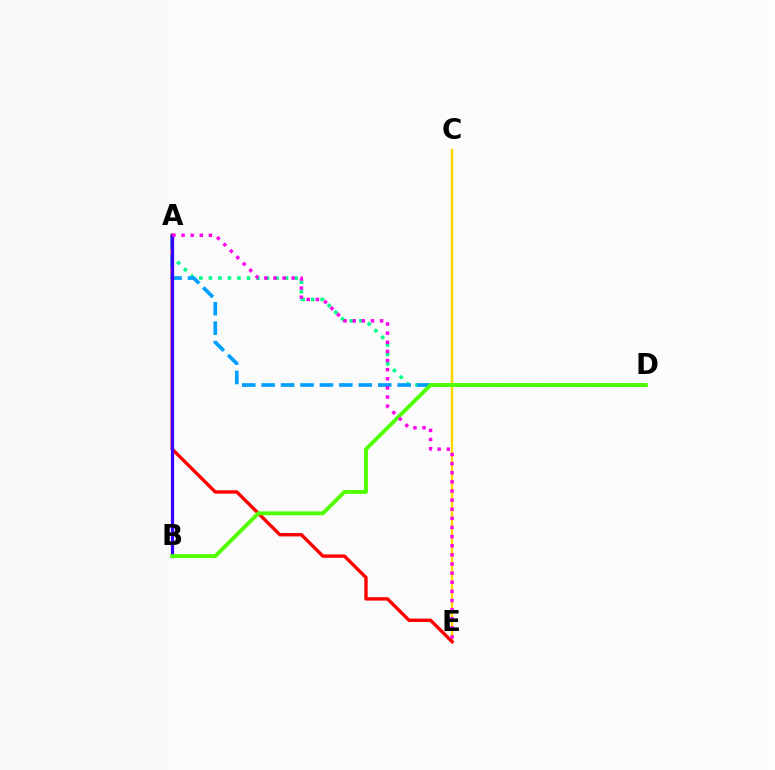{('A', 'D'): [{'color': '#00ff86', 'line_style': 'dotted', 'thickness': 2.58}, {'color': '#009eff', 'line_style': 'dashed', 'thickness': 2.64}], ('C', 'E'): [{'color': '#ffd500', 'line_style': 'solid', 'thickness': 1.75}], ('A', 'E'): [{'color': '#ff0000', 'line_style': 'solid', 'thickness': 2.43}, {'color': '#ff00ed', 'line_style': 'dotted', 'thickness': 2.48}], ('A', 'B'): [{'color': '#3700ff', 'line_style': 'solid', 'thickness': 2.32}], ('B', 'D'): [{'color': '#4fff00', 'line_style': 'solid', 'thickness': 2.77}]}